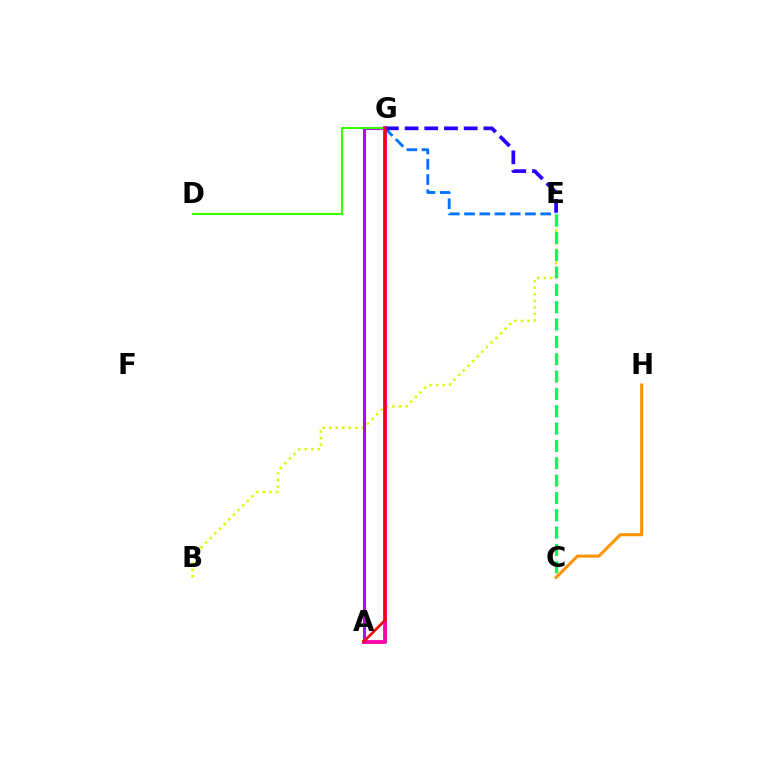{('A', 'G'): [{'color': '#00fff6', 'line_style': 'solid', 'thickness': 2.11}, {'color': '#b900ff', 'line_style': 'solid', 'thickness': 2.2}, {'color': '#ff00ac', 'line_style': 'solid', 'thickness': 2.73}, {'color': '#ff0000', 'line_style': 'solid', 'thickness': 1.88}], ('B', 'E'): [{'color': '#d1ff00', 'line_style': 'dotted', 'thickness': 1.78}], ('E', 'G'): [{'color': '#0074ff', 'line_style': 'dashed', 'thickness': 2.07}, {'color': '#2500ff', 'line_style': 'dashed', 'thickness': 2.68}], ('C', 'H'): [{'color': '#ff9400', 'line_style': 'solid', 'thickness': 2.2}], ('D', 'G'): [{'color': '#3dff00', 'line_style': 'solid', 'thickness': 1.53}], ('C', 'E'): [{'color': '#00ff5c', 'line_style': 'dashed', 'thickness': 2.35}]}